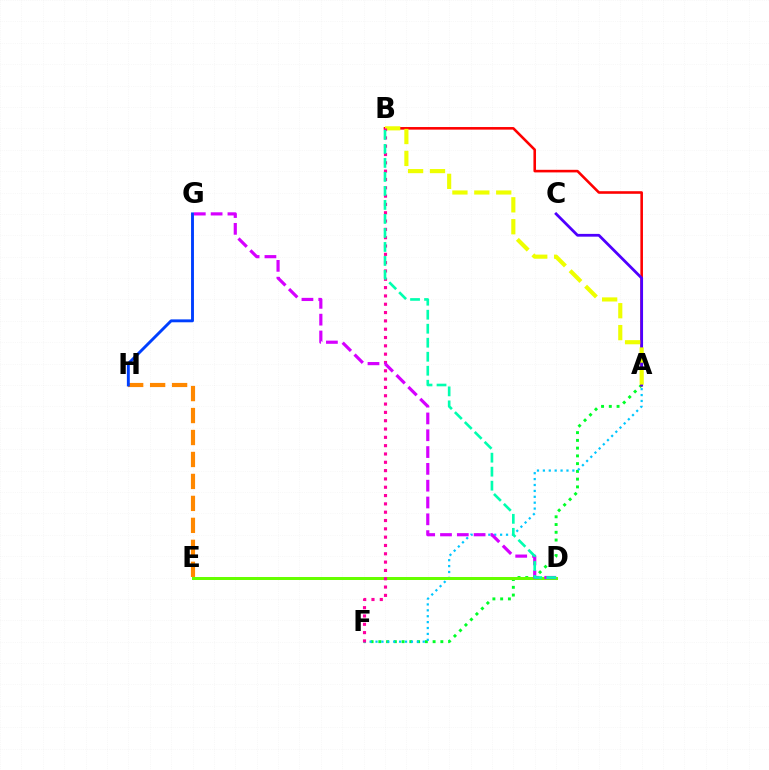{('A', 'F'): [{'color': '#00ff27', 'line_style': 'dotted', 'thickness': 2.11}, {'color': '#00c7ff', 'line_style': 'dotted', 'thickness': 1.6}], ('A', 'B'): [{'color': '#ff0000', 'line_style': 'solid', 'thickness': 1.86}, {'color': '#eeff00', 'line_style': 'dashed', 'thickness': 2.98}], ('E', 'H'): [{'color': '#ff8800', 'line_style': 'dashed', 'thickness': 2.98}], ('A', 'C'): [{'color': '#4f00ff', 'line_style': 'solid', 'thickness': 2.0}], ('G', 'H'): [{'color': '#003fff', 'line_style': 'solid', 'thickness': 2.09}], ('D', 'E'): [{'color': '#66ff00', 'line_style': 'solid', 'thickness': 2.15}], ('B', 'F'): [{'color': '#ff00a0', 'line_style': 'dotted', 'thickness': 2.26}], ('D', 'G'): [{'color': '#d600ff', 'line_style': 'dashed', 'thickness': 2.28}], ('B', 'D'): [{'color': '#00ffaf', 'line_style': 'dashed', 'thickness': 1.9}]}